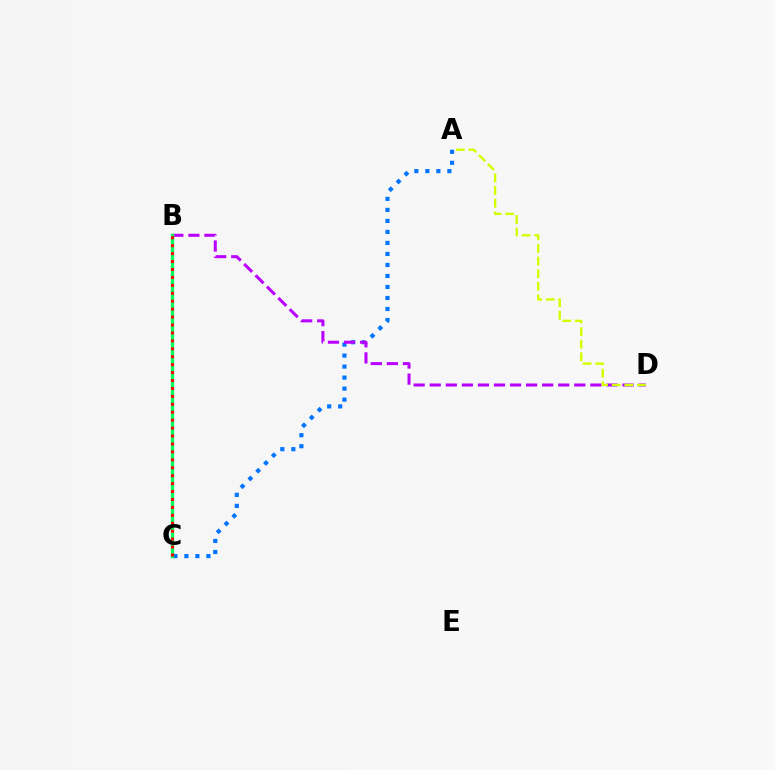{('A', 'C'): [{'color': '#0074ff', 'line_style': 'dotted', 'thickness': 2.99}], ('B', 'D'): [{'color': '#b900ff', 'line_style': 'dashed', 'thickness': 2.18}], ('B', 'C'): [{'color': '#00ff5c', 'line_style': 'solid', 'thickness': 2.42}, {'color': '#ff0000', 'line_style': 'dotted', 'thickness': 2.15}], ('A', 'D'): [{'color': '#d1ff00', 'line_style': 'dashed', 'thickness': 1.71}]}